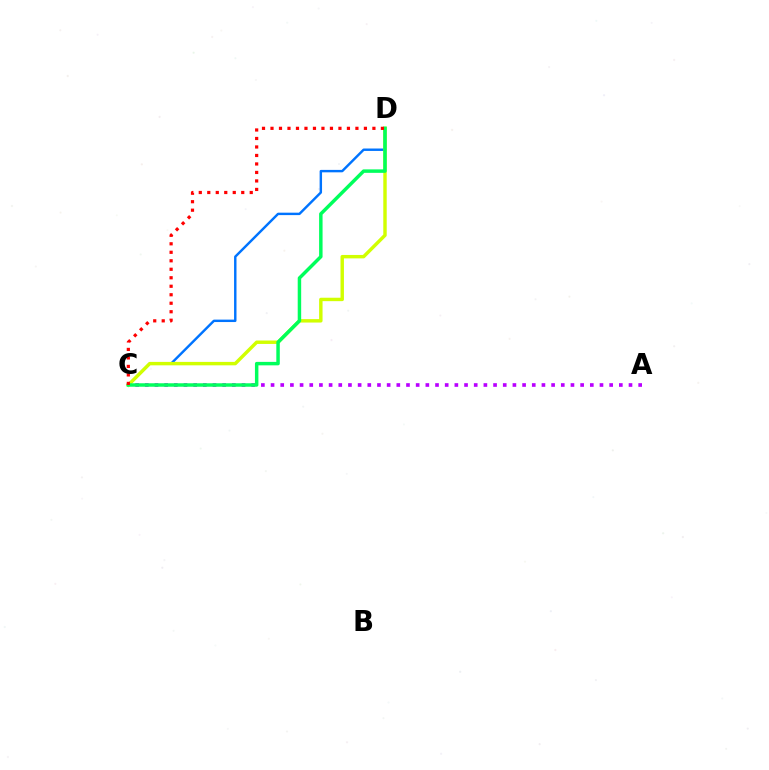{('A', 'C'): [{'color': '#b900ff', 'line_style': 'dotted', 'thickness': 2.63}], ('C', 'D'): [{'color': '#0074ff', 'line_style': 'solid', 'thickness': 1.75}, {'color': '#d1ff00', 'line_style': 'solid', 'thickness': 2.47}, {'color': '#00ff5c', 'line_style': 'solid', 'thickness': 2.5}, {'color': '#ff0000', 'line_style': 'dotted', 'thickness': 2.31}]}